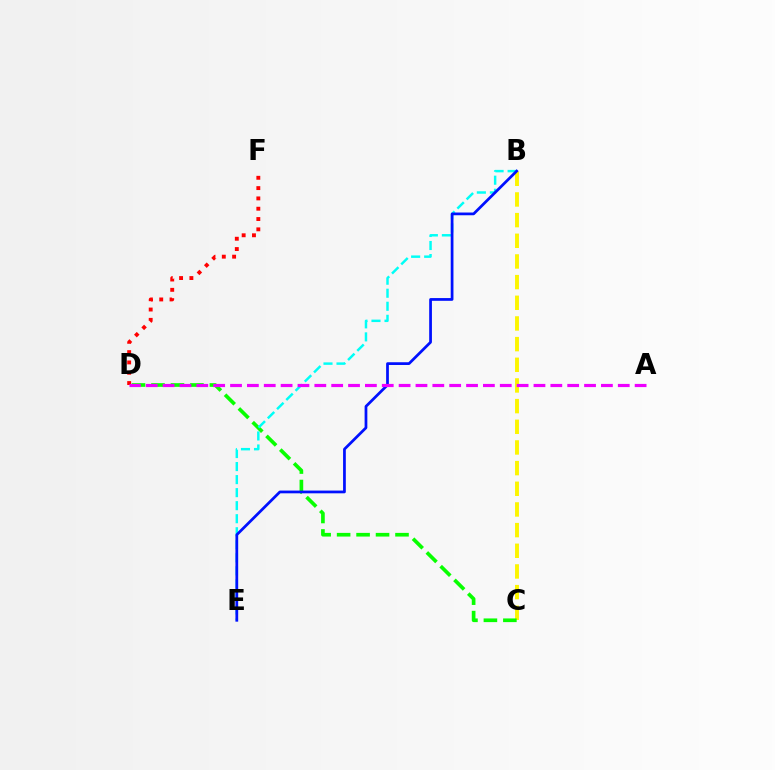{('D', 'F'): [{'color': '#ff0000', 'line_style': 'dotted', 'thickness': 2.8}], ('B', 'C'): [{'color': '#fcf500', 'line_style': 'dashed', 'thickness': 2.81}], ('C', 'D'): [{'color': '#08ff00', 'line_style': 'dashed', 'thickness': 2.64}], ('B', 'E'): [{'color': '#00fff6', 'line_style': 'dashed', 'thickness': 1.77}, {'color': '#0010ff', 'line_style': 'solid', 'thickness': 1.97}], ('A', 'D'): [{'color': '#ee00ff', 'line_style': 'dashed', 'thickness': 2.29}]}